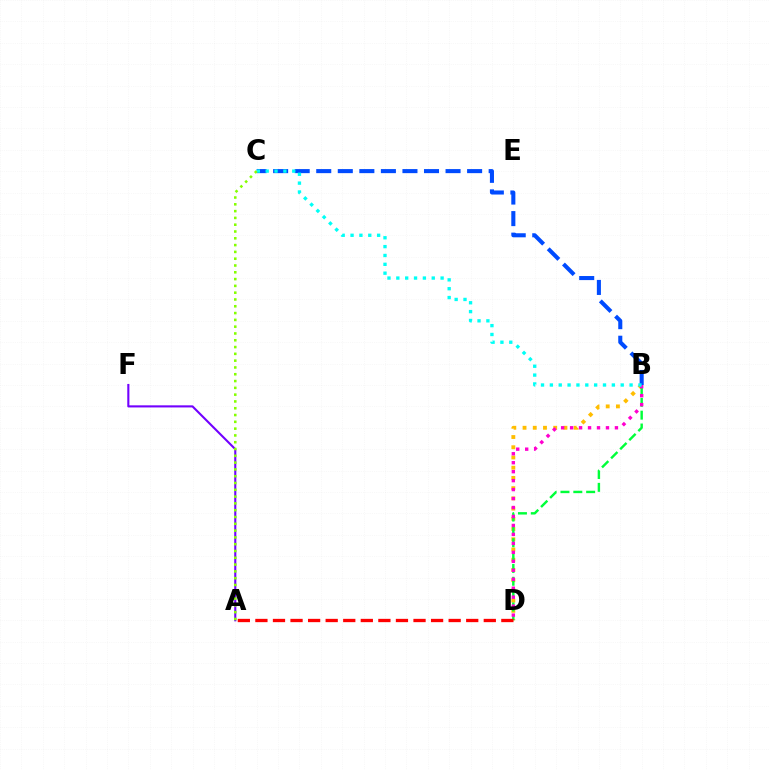{('A', 'F'): [{'color': '#7200ff', 'line_style': 'solid', 'thickness': 1.51}], ('B', 'D'): [{'color': '#ffbd00', 'line_style': 'dotted', 'thickness': 2.78}, {'color': '#00ff39', 'line_style': 'dashed', 'thickness': 1.74}, {'color': '#ff00cf', 'line_style': 'dotted', 'thickness': 2.44}], ('A', 'D'): [{'color': '#ff0000', 'line_style': 'dashed', 'thickness': 2.39}], ('B', 'C'): [{'color': '#004bff', 'line_style': 'dashed', 'thickness': 2.93}, {'color': '#00fff6', 'line_style': 'dotted', 'thickness': 2.41}], ('A', 'C'): [{'color': '#84ff00', 'line_style': 'dotted', 'thickness': 1.85}]}